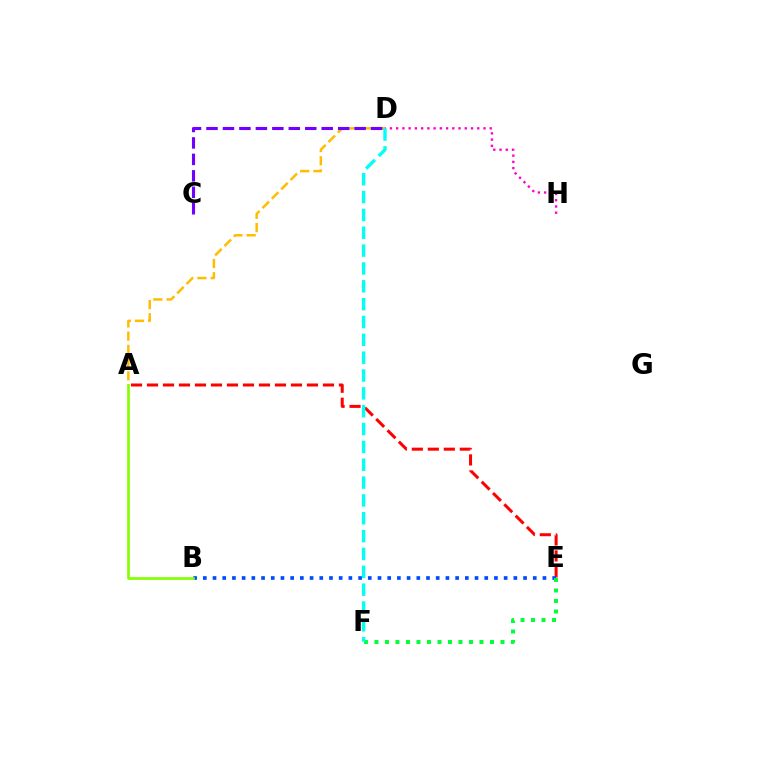{('A', 'E'): [{'color': '#ff0000', 'line_style': 'dashed', 'thickness': 2.17}], ('D', 'H'): [{'color': '#ff00cf', 'line_style': 'dotted', 'thickness': 1.69}], ('A', 'D'): [{'color': '#ffbd00', 'line_style': 'dashed', 'thickness': 1.8}], ('B', 'E'): [{'color': '#004bff', 'line_style': 'dotted', 'thickness': 2.64}], ('E', 'F'): [{'color': '#00ff39', 'line_style': 'dotted', 'thickness': 2.85}], ('C', 'D'): [{'color': '#7200ff', 'line_style': 'dashed', 'thickness': 2.24}], ('D', 'F'): [{'color': '#00fff6', 'line_style': 'dashed', 'thickness': 2.42}], ('A', 'B'): [{'color': '#84ff00', 'line_style': 'solid', 'thickness': 1.93}]}